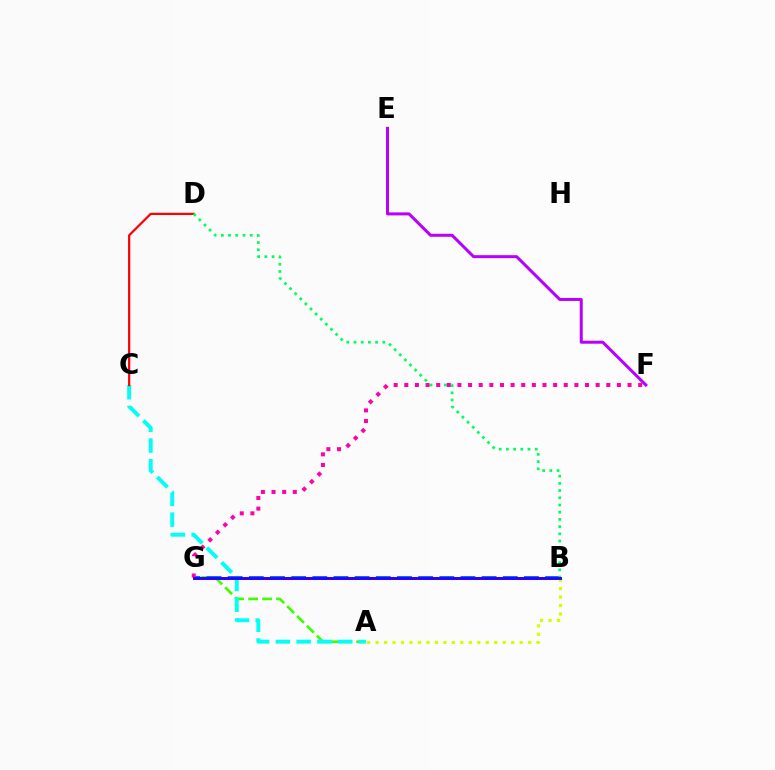{('A', 'G'): [{'color': '#3dff00', 'line_style': 'dashed', 'thickness': 1.9}], ('E', 'F'): [{'color': '#b900ff', 'line_style': 'solid', 'thickness': 2.17}], ('A', 'C'): [{'color': '#00fff6', 'line_style': 'dashed', 'thickness': 2.82}], ('B', 'G'): [{'color': '#0074ff', 'line_style': 'dashed', 'thickness': 2.88}, {'color': '#ff9400', 'line_style': 'solid', 'thickness': 2.06}, {'color': '#2500ff', 'line_style': 'solid', 'thickness': 2.09}], ('C', 'D'): [{'color': '#ff0000', 'line_style': 'solid', 'thickness': 1.6}], ('A', 'B'): [{'color': '#d1ff00', 'line_style': 'dotted', 'thickness': 2.3}], ('B', 'D'): [{'color': '#00ff5c', 'line_style': 'dotted', 'thickness': 1.96}], ('F', 'G'): [{'color': '#ff00ac', 'line_style': 'dotted', 'thickness': 2.89}]}